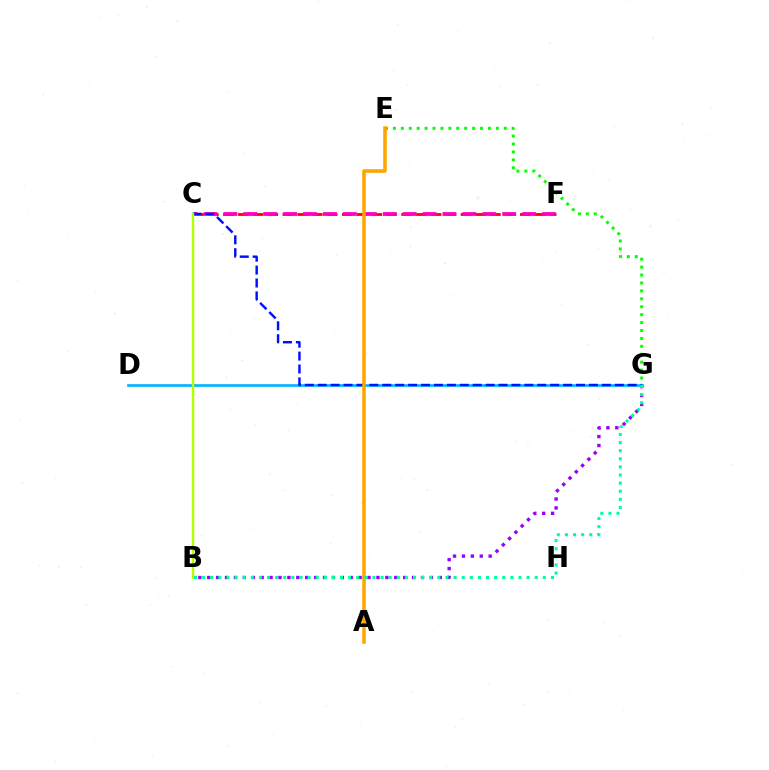{('E', 'G'): [{'color': '#08ff00', 'line_style': 'dotted', 'thickness': 2.15}], ('C', 'F'): [{'color': '#ff0000', 'line_style': 'dashed', 'thickness': 2.02}, {'color': '#ff00bd', 'line_style': 'dashed', 'thickness': 2.71}], ('D', 'G'): [{'color': '#00b5ff', 'line_style': 'solid', 'thickness': 1.92}], ('B', 'G'): [{'color': '#9b00ff', 'line_style': 'dotted', 'thickness': 2.42}, {'color': '#00ff9d', 'line_style': 'dotted', 'thickness': 2.2}], ('C', 'G'): [{'color': '#0010ff', 'line_style': 'dashed', 'thickness': 1.75}], ('B', 'C'): [{'color': '#b3ff00', 'line_style': 'solid', 'thickness': 1.76}], ('A', 'E'): [{'color': '#ffa500', 'line_style': 'solid', 'thickness': 2.56}]}